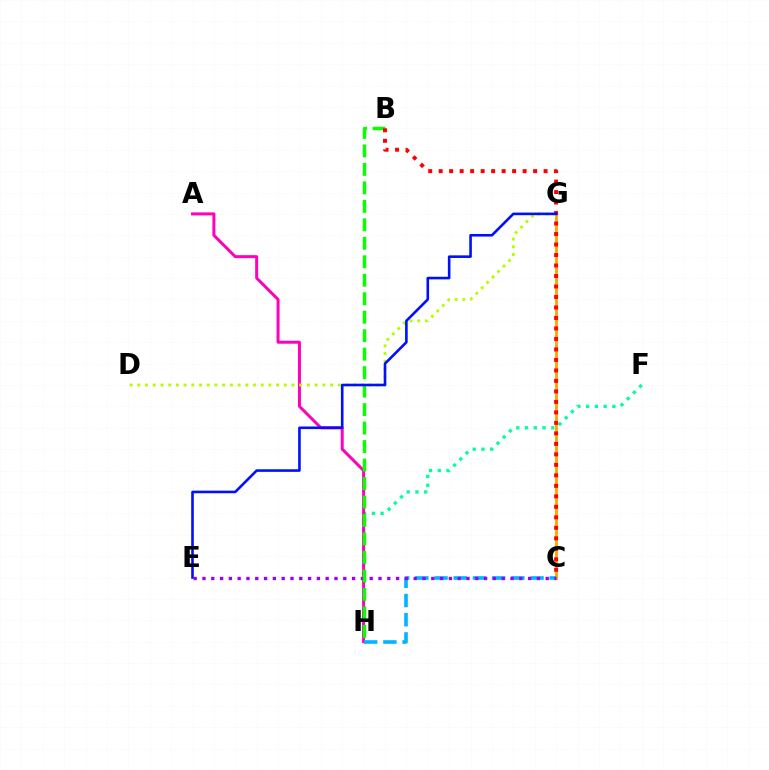{('C', 'G'): [{'color': '#ffa500', 'line_style': 'solid', 'thickness': 2.08}], ('F', 'H'): [{'color': '#00ff9d', 'line_style': 'dotted', 'thickness': 2.38}], ('A', 'H'): [{'color': '#ff00bd', 'line_style': 'solid', 'thickness': 2.16}], ('C', 'H'): [{'color': '#00b5ff', 'line_style': 'dashed', 'thickness': 2.61}], ('C', 'E'): [{'color': '#9b00ff', 'line_style': 'dotted', 'thickness': 2.39}], ('B', 'H'): [{'color': '#08ff00', 'line_style': 'dashed', 'thickness': 2.51}], ('D', 'G'): [{'color': '#b3ff00', 'line_style': 'dotted', 'thickness': 2.09}], ('B', 'C'): [{'color': '#ff0000', 'line_style': 'dotted', 'thickness': 2.85}], ('E', 'G'): [{'color': '#0010ff', 'line_style': 'solid', 'thickness': 1.87}]}